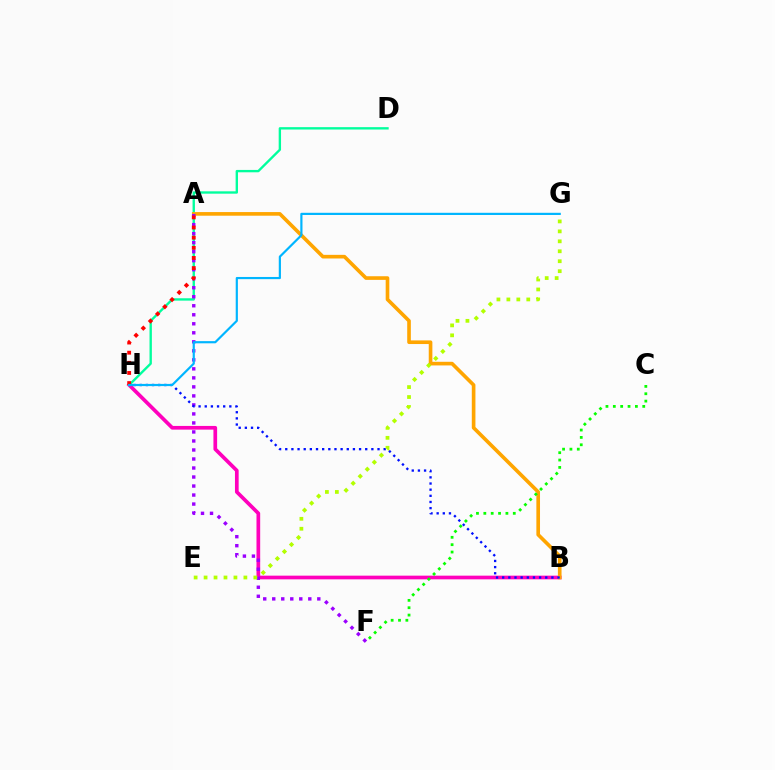{('B', 'H'): [{'color': '#ff00bd', 'line_style': 'solid', 'thickness': 2.66}, {'color': '#0010ff', 'line_style': 'dotted', 'thickness': 1.67}], ('D', 'H'): [{'color': '#00ff9d', 'line_style': 'solid', 'thickness': 1.7}], ('A', 'B'): [{'color': '#ffa500', 'line_style': 'solid', 'thickness': 2.62}], ('C', 'F'): [{'color': '#08ff00', 'line_style': 'dotted', 'thickness': 2.0}], ('A', 'F'): [{'color': '#9b00ff', 'line_style': 'dotted', 'thickness': 2.45}], ('A', 'H'): [{'color': '#ff0000', 'line_style': 'dotted', 'thickness': 2.75}], ('E', 'G'): [{'color': '#b3ff00', 'line_style': 'dotted', 'thickness': 2.7}], ('G', 'H'): [{'color': '#00b5ff', 'line_style': 'solid', 'thickness': 1.57}]}